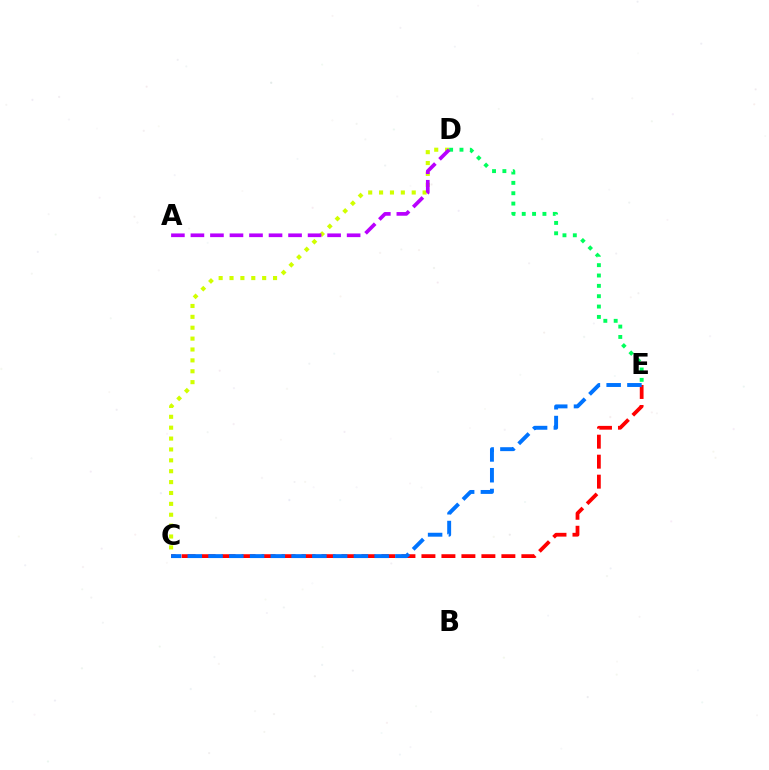{('C', 'E'): [{'color': '#ff0000', 'line_style': 'dashed', 'thickness': 2.72}, {'color': '#0074ff', 'line_style': 'dashed', 'thickness': 2.82}], ('C', 'D'): [{'color': '#d1ff00', 'line_style': 'dotted', 'thickness': 2.96}], ('D', 'E'): [{'color': '#00ff5c', 'line_style': 'dotted', 'thickness': 2.81}], ('A', 'D'): [{'color': '#b900ff', 'line_style': 'dashed', 'thickness': 2.65}]}